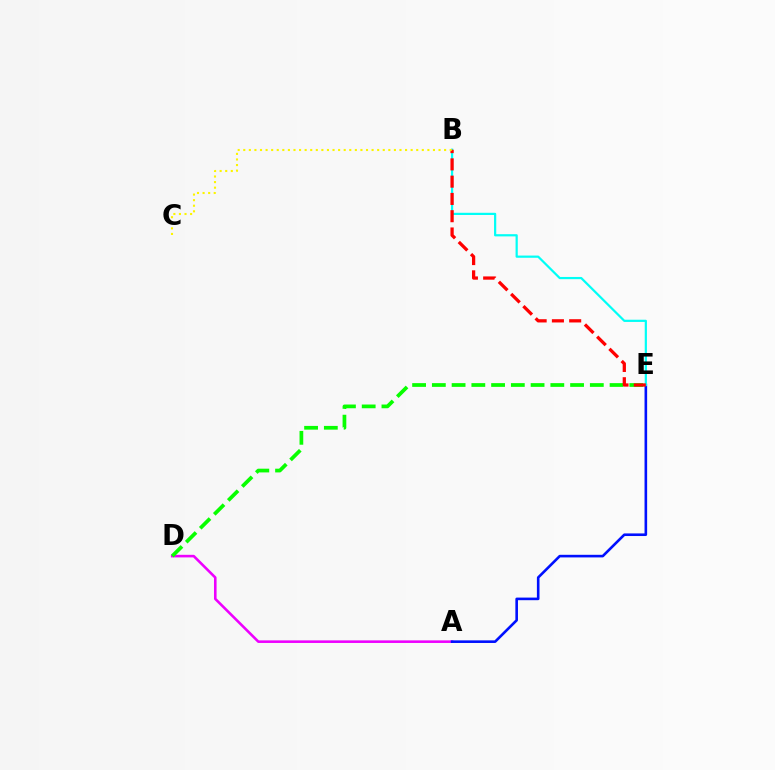{('A', 'D'): [{'color': '#ee00ff', 'line_style': 'solid', 'thickness': 1.86}], ('A', 'E'): [{'color': '#0010ff', 'line_style': 'solid', 'thickness': 1.88}], ('D', 'E'): [{'color': '#08ff00', 'line_style': 'dashed', 'thickness': 2.68}], ('B', 'E'): [{'color': '#00fff6', 'line_style': 'solid', 'thickness': 1.59}, {'color': '#ff0000', 'line_style': 'dashed', 'thickness': 2.35}], ('B', 'C'): [{'color': '#fcf500', 'line_style': 'dotted', 'thickness': 1.52}]}